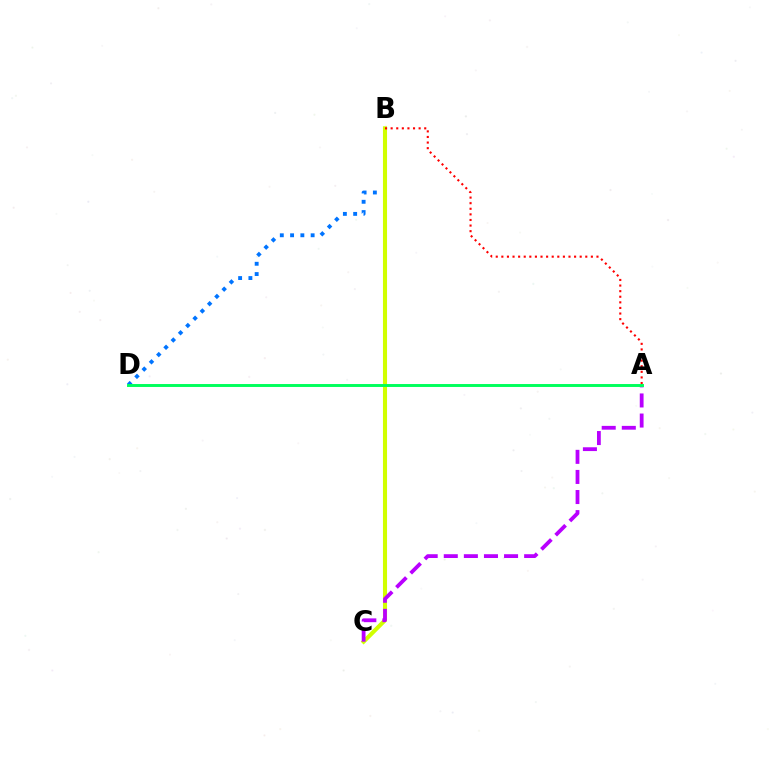{('B', 'D'): [{'color': '#0074ff', 'line_style': 'dotted', 'thickness': 2.79}], ('B', 'C'): [{'color': '#d1ff00', 'line_style': 'solid', 'thickness': 2.94}], ('A', 'C'): [{'color': '#b900ff', 'line_style': 'dashed', 'thickness': 2.73}], ('A', 'B'): [{'color': '#ff0000', 'line_style': 'dotted', 'thickness': 1.52}], ('A', 'D'): [{'color': '#00ff5c', 'line_style': 'solid', 'thickness': 2.11}]}